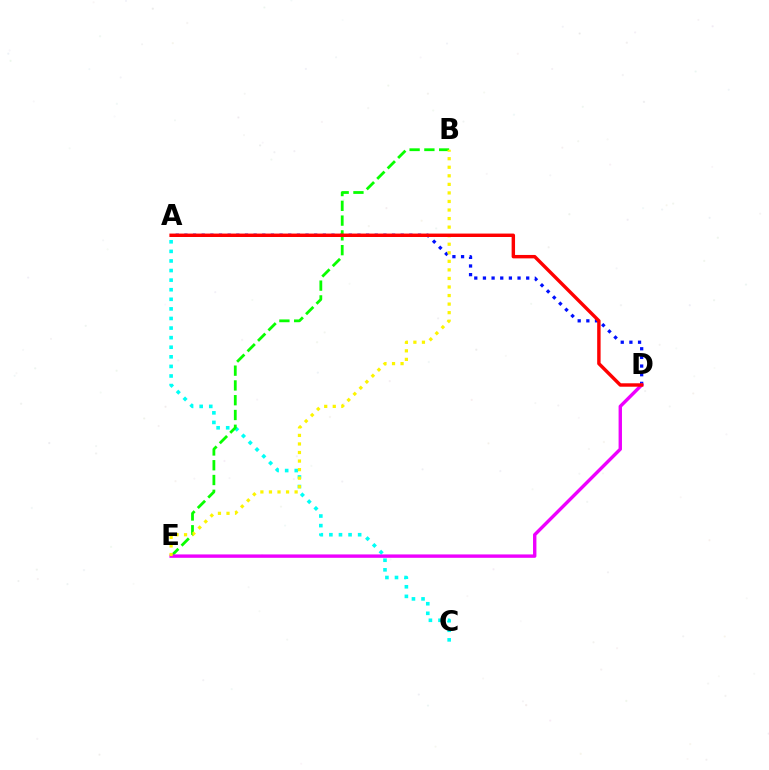{('A', 'D'): [{'color': '#0010ff', 'line_style': 'dotted', 'thickness': 2.35}, {'color': '#ff0000', 'line_style': 'solid', 'thickness': 2.47}], ('A', 'C'): [{'color': '#00fff6', 'line_style': 'dotted', 'thickness': 2.6}], ('B', 'E'): [{'color': '#08ff00', 'line_style': 'dashed', 'thickness': 2.01}, {'color': '#fcf500', 'line_style': 'dotted', 'thickness': 2.32}], ('D', 'E'): [{'color': '#ee00ff', 'line_style': 'solid', 'thickness': 2.44}]}